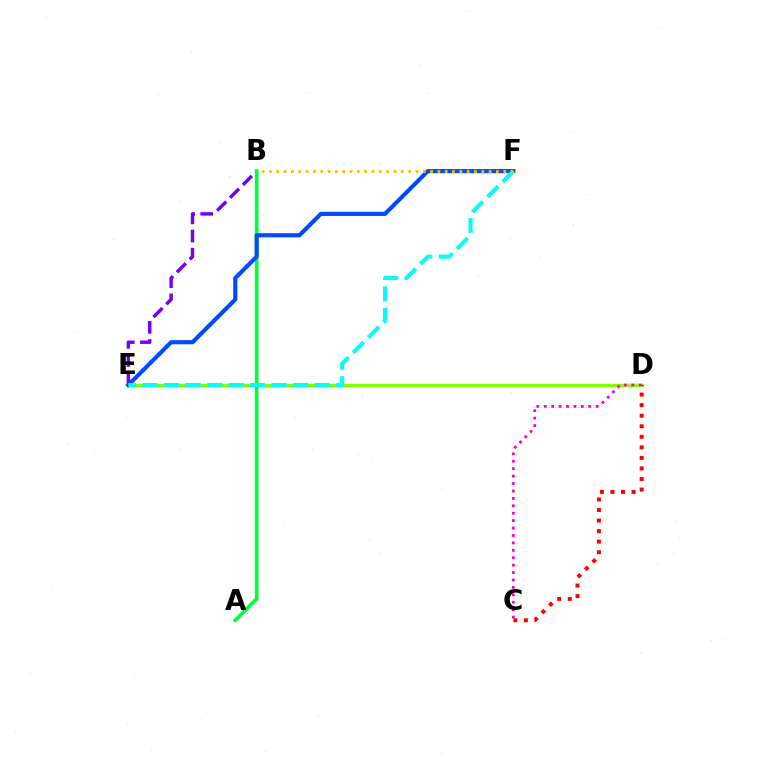{('B', 'E'): [{'color': '#7200ff', 'line_style': 'dashed', 'thickness': 2.47}], ('D', 'E'): [{'color': '#84ff00', 'line_style': 'solid', 'thickness': 2.49}], ('C', 'D'): [{'color': '#ff0000', 'line_style': 'dotted', 'thickness': 2.87}, {'color': '#ff00cf', 'line_style': 'dotted', 'thickness': 2.02}], ('A', 'B'): [{'color': '#00ff39', 'line_style': 'solid', 'thickness': 2.65}], ('E', 'F'): [{'color': '#004bff', 'line_style': 'solid', 'thickness': 2.98}, {'color': '#00fff6', 'line_style': 'dashed', 'thickness': 2.92}], ('B', 'F'): [{'color': '#ffbd00', 'line_style': 'dotted', 'thickness': 1.99}]}